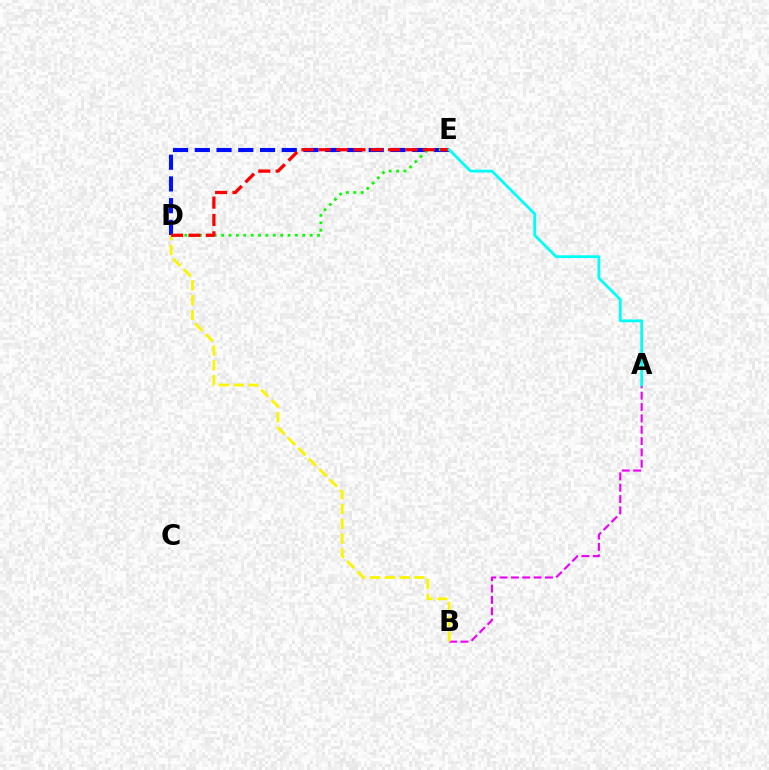{('A', 'B'): [{'color': '#ee00ff', 'line_style': 'dashed', 'thickness': 1.54}], ('D', 'E'): [{'color': '#0010ff', 'line_style': 'dashed', 'thickness': 2.95}, {'color': '#08ff00', 'line_style': 'dotted', 'thickness': 2.01}, {'color': '#ff0000', 'line_style': 'dashed', 'thickness': 2.36}], ('B', 'D'): [{'color': '#fcf500', 'line_style': 'dashed', 'thickness': 2.01}], ('A', 'E'): [{'color': '#00fff6', 'line_style': 'solid', 'thickness': 2.0}]}